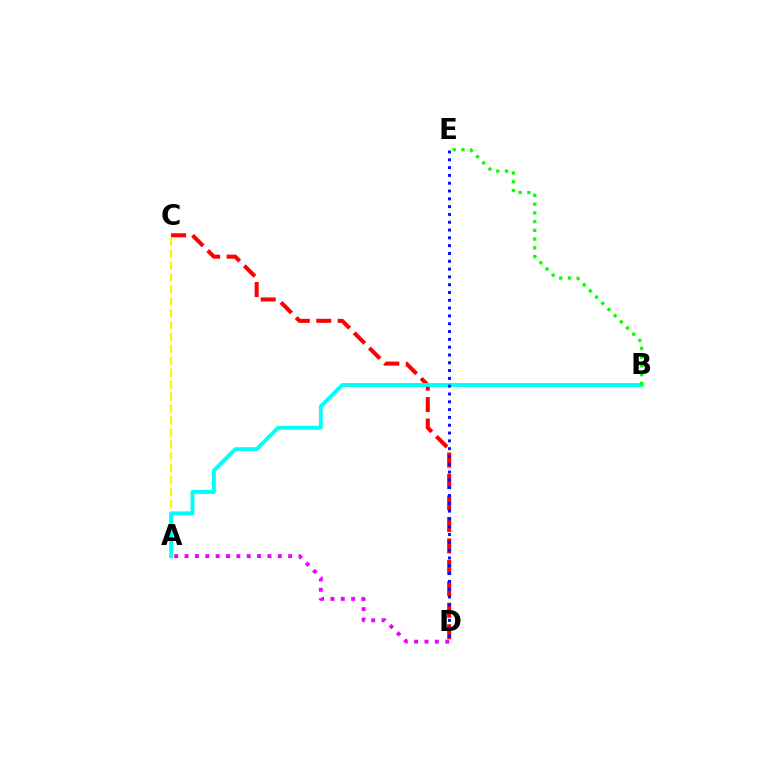{('C', 'D'): [{'color': '#ff0000', 'line_style': 'dashed', 'thickness': 2.91}], ('A', 'C'): [{'color': '#fcf500', 'line_style': 'dashed', 'thickness': 1.62}], ('A', 'B'): [{'color': '#00fff6', 'line_style': 'solid', 'thickness': 2.79}], ('D', 'E'): [{'color': '#0010ff', 'line_style': 'dotted', 'thickness': 2.12}], ('A', 'D'): [{'color': '#ee00ff', 'line_style': 'dotted', 'thickness': 2.81}], ('B', 'E'): [{'color': '#08ff00', 'line_style': 'dotted', 'thickness': 2.38}]}